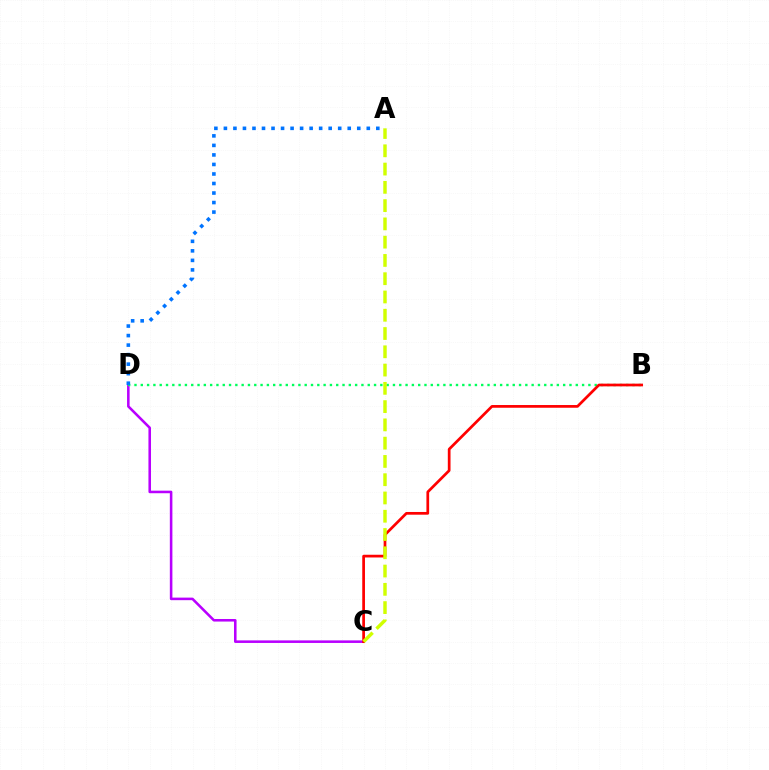{('C', 'D'): [{'color': '#b900ff', 'line_style': 'solid', 'thickness': 1.85}], ('B', 'D'): [{'color': '#00ff5c', 'line_style': 'dotted', 'thickness': 1.71}], ('B', 'C'): [{'color': '#ff0000', 'line_style': 'solid', 'thickness': 1.96}], ('A', 'D'): [{'color': '#0074ff', 'line_style': 'dotted', 'thickness': 2.59}], ('A', 'C'): [{'color': '#d1ff00', 'line_style': 'dashed', 'thickness': 2.48}]}